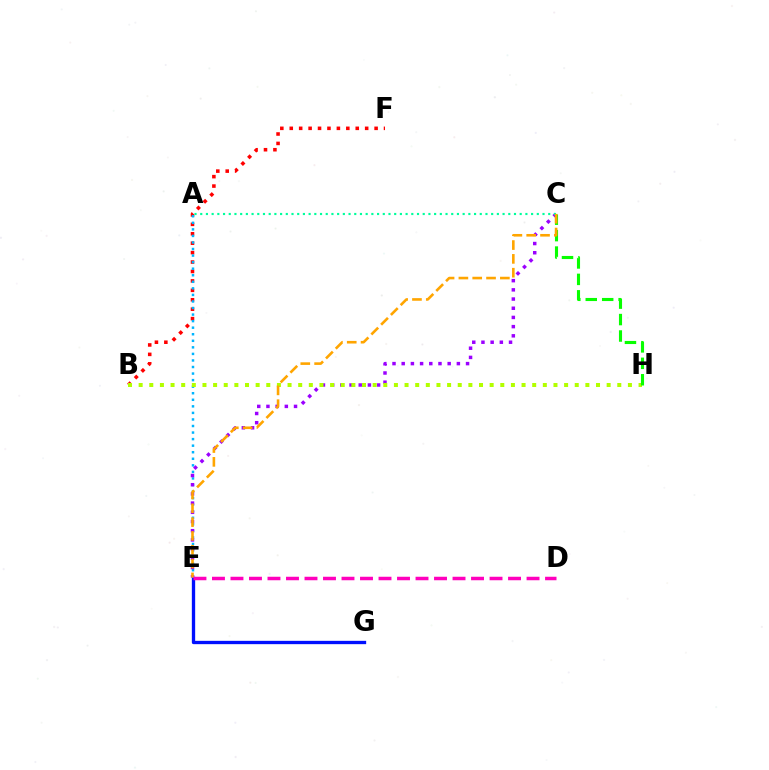{('E', 'G'): [{'color': '#0010ff', 'line_style': 'solid', 'thickness': 2.39}], ('B', 'F'): [{'color': '#ff0000', 'line_style': 'dotted', 'thickness': 2.56}], ('A', 'E'): [{'color': '#00b5ff', 'line_style': 'dotted', 'thickness': 1.78}], ('C', 'E'): [{'color': '#9b00ff', 'line_style': 'dotted', 'thickness': 2.5}, {'color': '#ffa500', 'line_style': 'dashed', 'thickness': 1.88}], ('B', 'H'): [{'color': '#b3ff00', 'line_style': 'dotted', 'thickness': 2.89}], ('A', 'C'): [{'color': '#00ff9d', 'line_style': 'dotted', 'thickness': 1.55}], ('C', 'H'): [{'color': '#08ff00', 'line_style': 'dashed', 'thickness': 2.23}], ('D', 'E'): [{'color': '#ff00bd', 'line_style': 'dashed', 'thickness': 2.51}]}